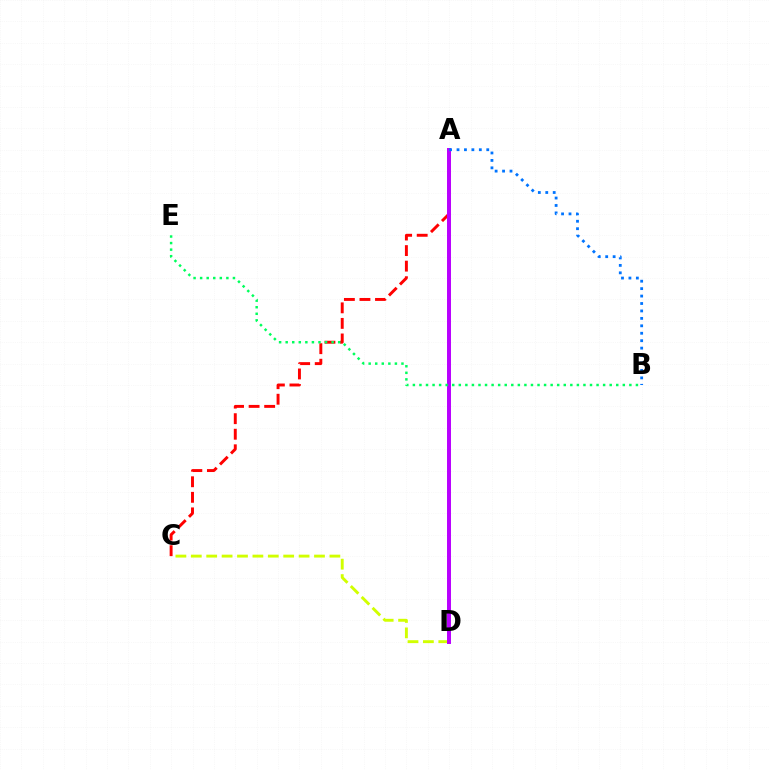{('A', 'C'): [{'color': '#ff0000', 'line_style': 'dashed', 'thickness': 2.11}], ('C', 'D'): [{'color': '#d1ff00', 'line_style': 'dashed', 'thickness': 2.09}], ('A', 'D'): [{'color': '#b900ff', 'line_style': 'solid', 'thickness': 2.86}], ('A', 'B'): [{'color': '#0074ff', 'line_style': 'dotted', 'thickness': 2.02}], ('B', 'E'): [{'color': '#00ff5c', 'line_style': 'dotted', 'thickness': 1.78}]}